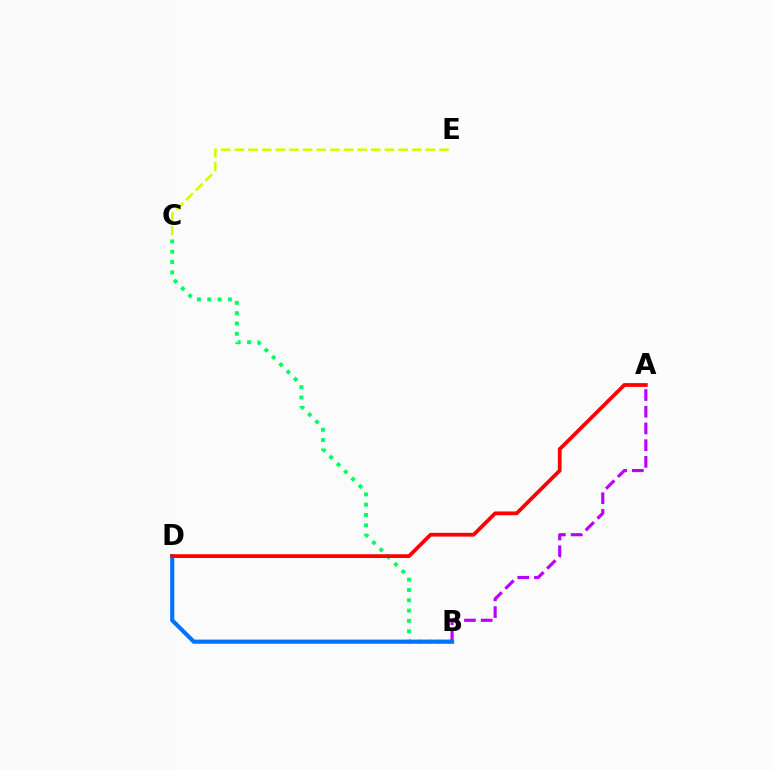{('B', 'C'): [{'color': '#00ff5c', 'line_style': 'dotted', 'thickness': 2.8}], ('A', 'B'): [{'color': '#b900ff', 'line_style': 'dashed', 'thickness': 2.27}], ('C', 'E'): [{'color': '#d1ff00', 'line_style': 'dashed', 'thickness': 1.85}], ('B', 'D'): [{'color': '#0074ff', 'line_style': 'solid', 'thickness': 2.99}], ('A', 'D'): [{'color': '#ff0000', 'line_style': 'solid', 'thickness': 2.71}]}